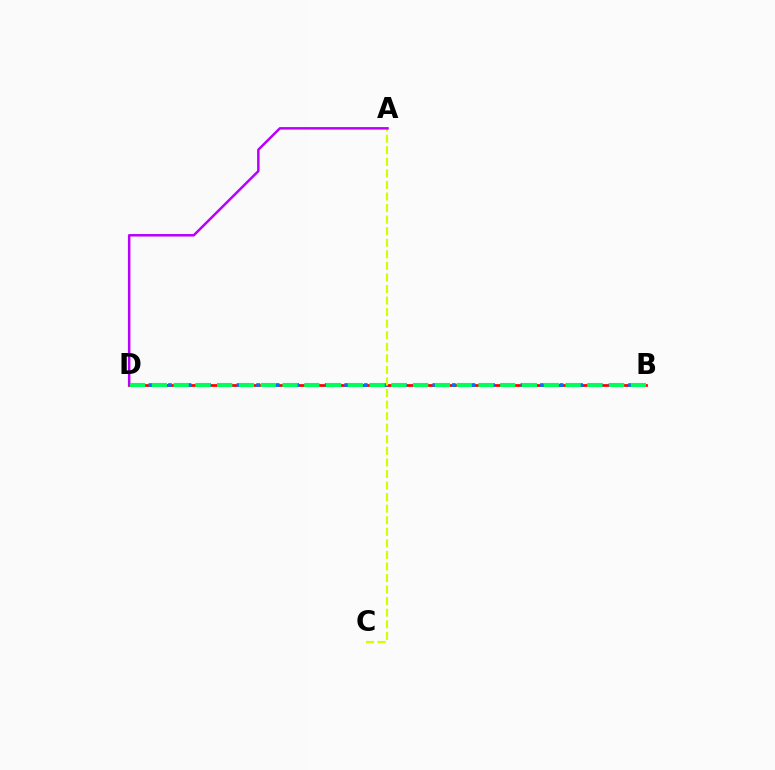{('B', 'D'): [{'color': '#ff0000', 'line_style': 'solid', 'thickness': 1.98}, {'color': '#0074ff', 'line_style': 'dotted', 'thickness': 2.66}, {'color': '#00ff5c', 'line_style': 'dashed', 'thickness': 2.96}], ('A', 'C'): [{'color': '#d1ff00', 'line_style': 'dashed', 'thickness': 1.57}], ('A', 'D'): [{'color': '#b900ff', 'line_style': 'solid', 'thickness': 1.8}]}